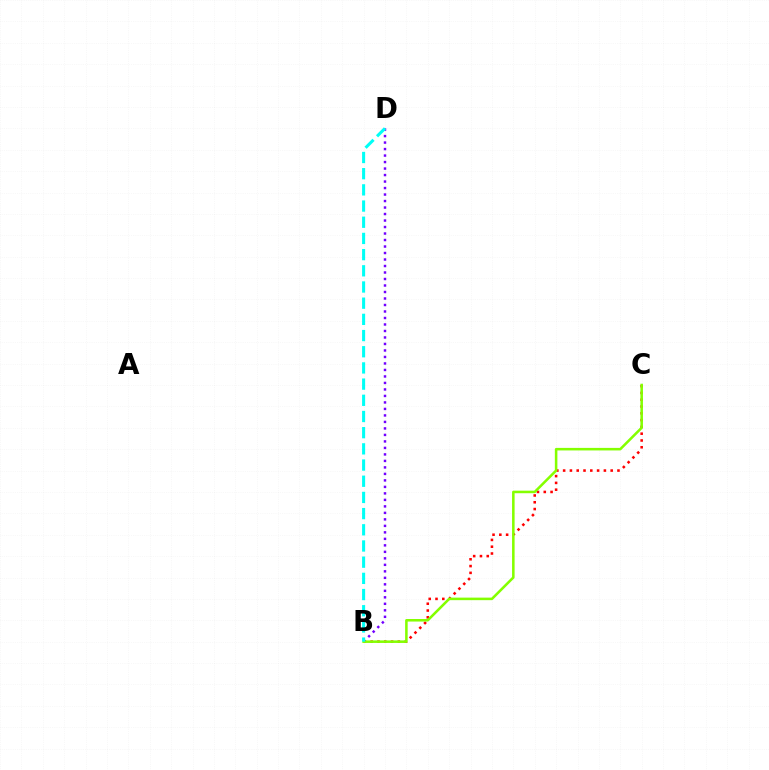{('B', 'C'): [{'color': '#ff0000', 'line_style': 'dotted', 'thickness': 1.85}, {'color': '#84ff00', 'line_style': 'solid', 'thickness': 1.83}], ('B', 'D'): [{'color': '#7200ff', 'line_style': 'dotted', 'thickness': 1.77}, {'color': '#00fff6', 'line_style': 'dashed', 'thickness': 2.2}]}